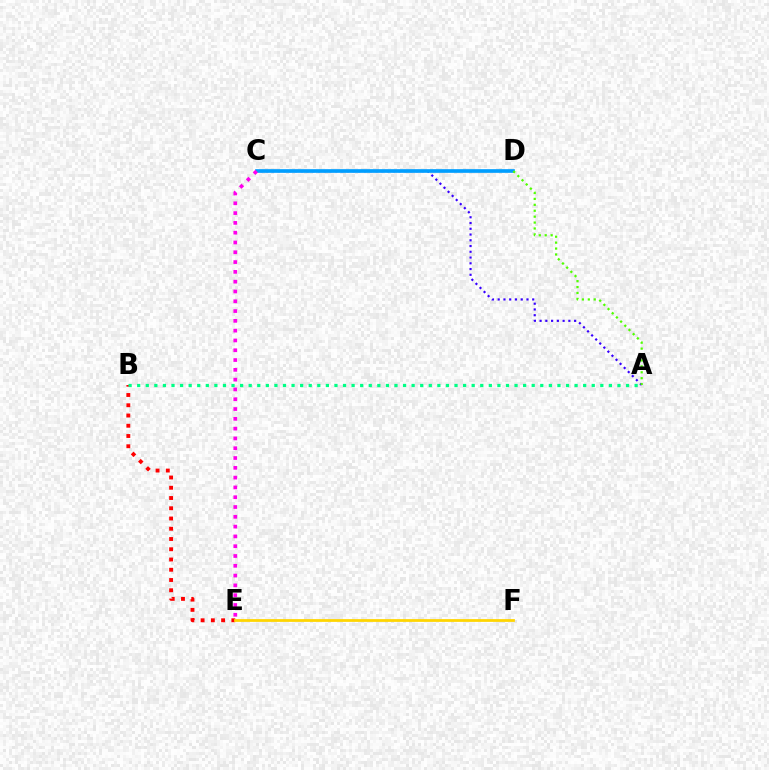{('A', 'C'): [{'color': '#3700ff', 'line_style': 'dotted', 'thickness': 1.56}], ('C', 'D'): [{'color': '#009eff', 'line_style': 'solid', 'thickness': 2.64}], ('B', 'E'): [{'color': '#ff0000', 'line_style': 'dotted', 'thickness': 2.79}], ('E', 'F'): [{'color': '#ffd500', 'line_style': 'solid', 'thickness': 1.99}], ('C', 'E'): [{'color': '#ff00ed', 'line_style': 'dotted', 'thickness': 2.66}], ('A', 'B'): [{'color': '#00ff86', 'line_style': 'dotted', 'thickness': 2.33}], ('A', 'D'): [{'color': '#4fff00', 'line_style': 'dotted', 'thickness': 1.61}]}